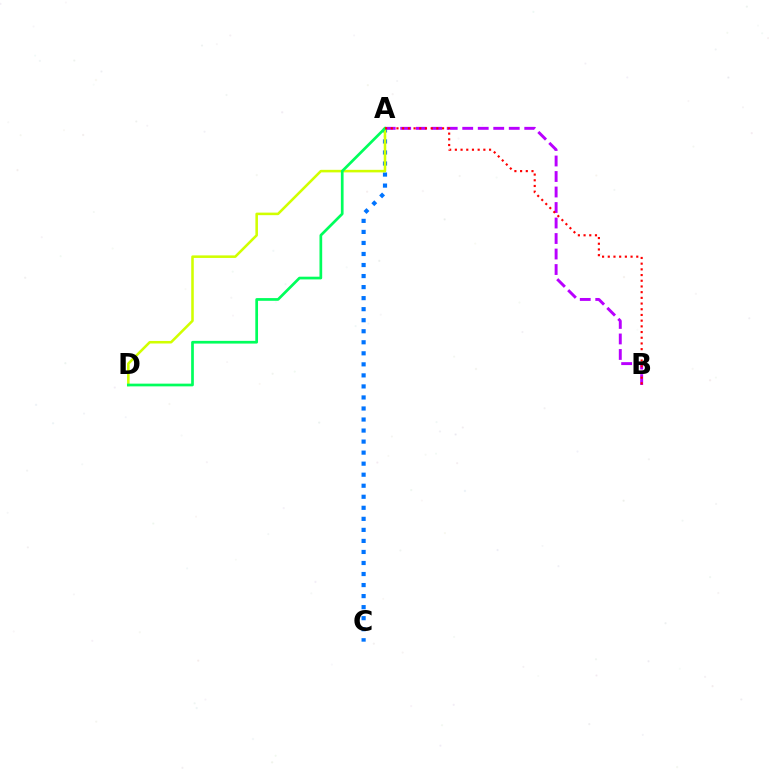{('A', 'B'): [{'color': '#b900ff', 'line_style': 'dashed', 'thickness': 2.11}, {'color': '#ff0000', 'line_style': 'dotted', 'thickness': 1.55}], ('A', 'C'): [{'color': '#0074ff', 'line_style': 'dotted', 'thickness': 3.0}], ('A', 'D'): [{'color': '#d1ff00', 'line_style': 'solid', 'thickness': 1.84}, {'color': '#00ff5c', 'line_style': 'solid', 'thickness': 1.95}]}